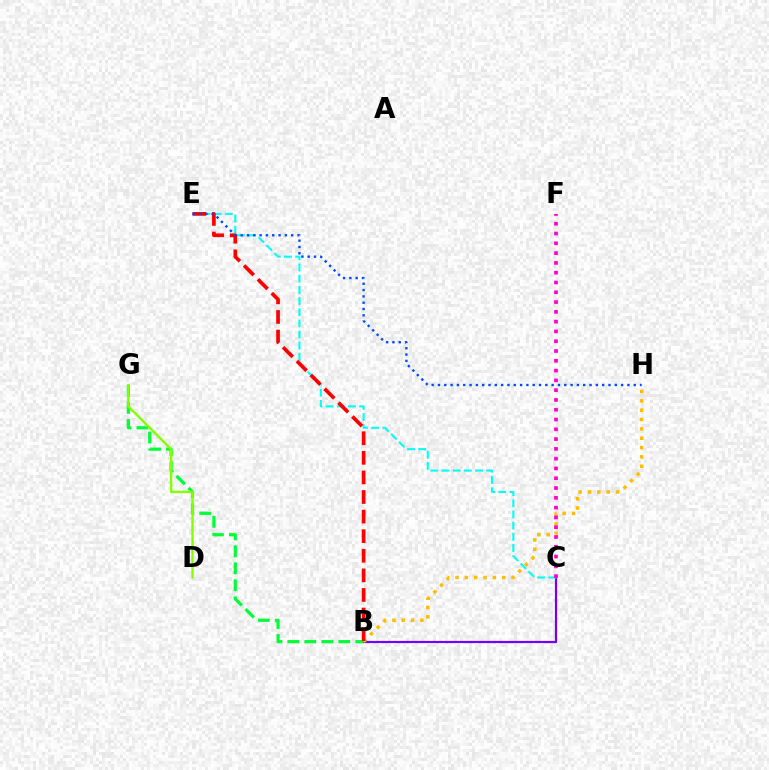{('B', 'C'): [{'color': '#7200ff', 'line_style': 'solid', 'thickness': 1.59}], ('B', 'G'): [{'color': '#00ff39', 'line_style': 'dashed', 'thickness': 2.31}], ('D', 'G'): [{'color': '#84ff00', 'line_style': 'solid', 'thickness': 1.71}], ('C', 'E'): [{'color': '#00fff6', 'line_style': 'dashed', 'thickness': 1.52}], ('B', 'H'): [{'color': '#ffbd00', 'line_style': 'dotted', 'thickness': 2.54}], ('B', 'E'): [{'color': '#ff0000', 'line_style': 'dashed', 'thickness': 2.66}], ('E', 'H'): [{'color': '#004bff', 'line_style': 'dotted', 'thickness': 1.72}], ('C', 'F'): [{'color': '#ff00cf', 'line_style': 'dotted', 'thickness': 2.66}]}